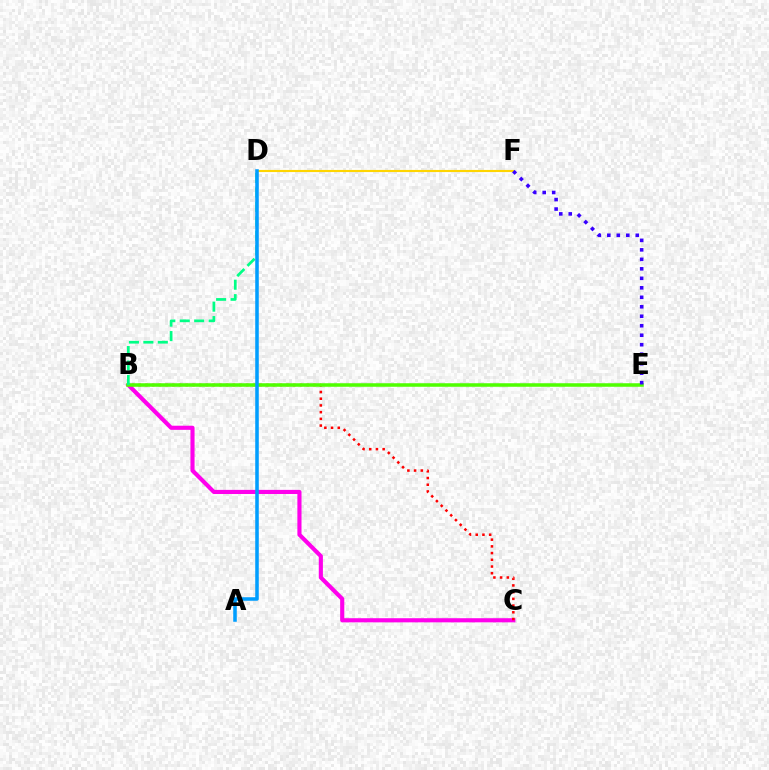{('B', 'C'): [{'color': '#ff00ed', 'line_style': 'solid', 'thickness': 2.97}, {'color': '#ff0000', 'line_style': 'dotted', 'thickness': 1.82}], ('D', 'F'): [{'color': '#ffd500', 'line_style': 'solid', 'thickness': 1.54}], ('B', 'E'): [{'color': '#4fff00', 'line_style': 'solid', 'thickness': 2.54}], ('B', 'D'): [{'color': '#00ff86', 'line_style': 'dashed', 'thickness': 1.96}], ('A', 'D'): [{'color': '#009eff', 'line_style': 'solid', 'thickness': 2.55}], ('E', 'F'): [{'color': '#3700ff', 'line_style': 'dotted', 'thickness': 2.58}]}